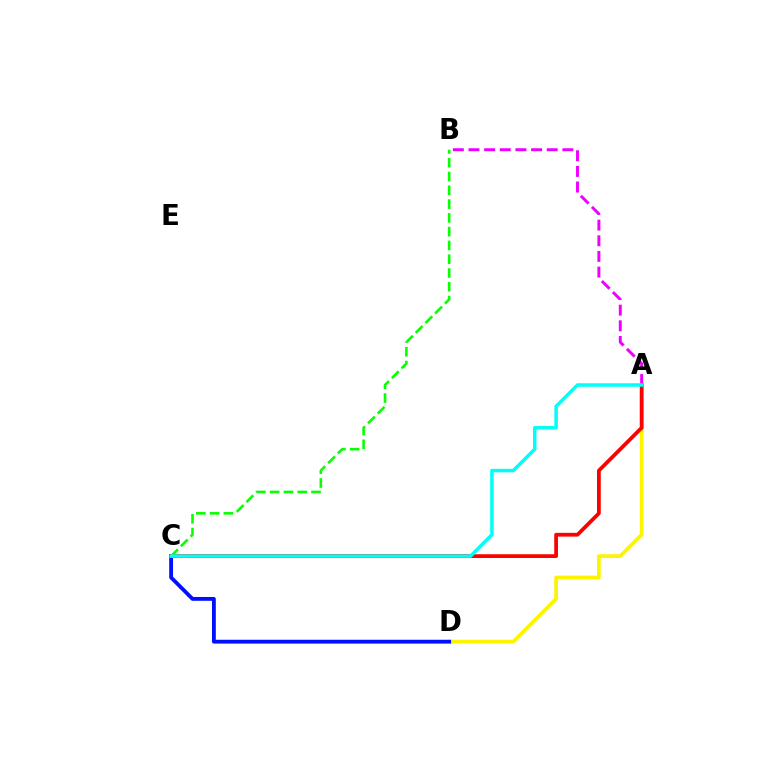{('A', 'D'): [{'color': '#fcf500', 'line_style': 'solid', 'thickness': 2.7}], ('C', 'D'): [{'color': '#0010ff', 'line_style': 'solid', 'thickness': 2.76}], ('A', 'C'): [{'color': '#ff0000', 'line_style': 'solid', 'thickness': 2.7}, {'color': '#00fff6', 'line_style': 'solid', 'thickness': 2.51}], ('A', 'B'): [{'color': '#ee00ff', 'line_style': 'dashed', 'thickness': 2.13}], ('B', 'C'): [{'color': '#08ff00', 'line_style': 'dashed', 'thickness': 1.87}]}